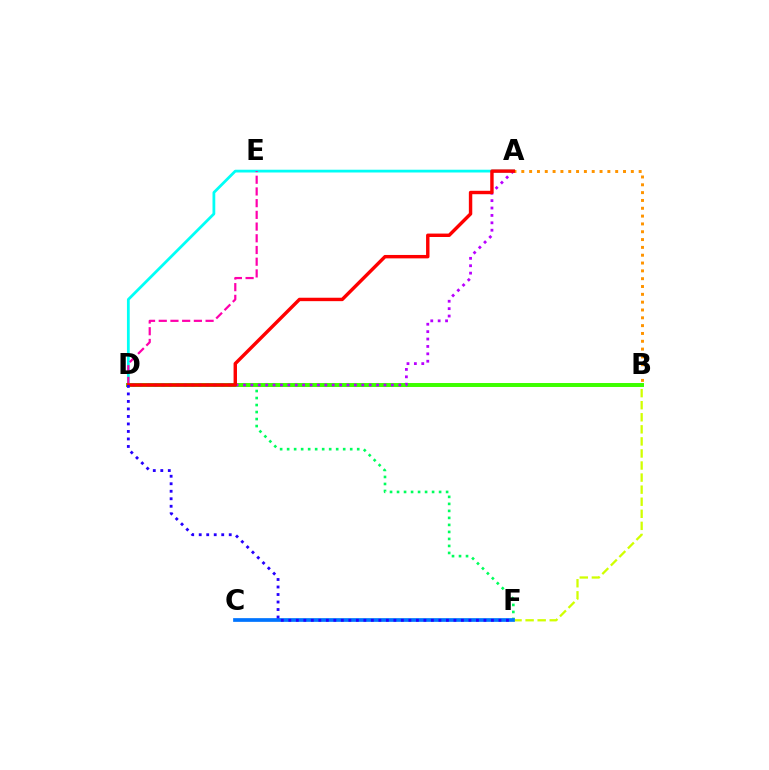{('A', 'B'): [{'color': '#ff9400', 'line_style': 'dotted', 'thickness': 2.13}], ('A', 'D'): [{'color': '#00fff6', 'line_style': 'solid', 'thickness': 1.99}, {'color': '#b900ff', 'line_style': 'dotted', 'thickness': 2.01}, {'color': '#ff0000', 'line_style': 'solid', 'thickness': 2.46}], ('D', 'F'): [{'color': '#00ff5c', 'line_style': 'dotted', 'thickness': 1.9}, {'color': '#2500ff', 'line_style': 'dotted', 'thickness': 2.04}], ('B', 'F'): [{'color': '#d1ff00', 'line_style': 'dashed', 'thickness': 1.64}], ('B', 'D'): [{'color': '#3dff00', 'line_style': 'solid', 'thickness': 2.85}], ('D', 'E'): [{'color': '#ff00ac', 'line_style': 'dashed', 'thickness': 1.59}], ('C', 'F'): [{'color': '#0074ff', 'line_style': 'solid', 'thickness': 2.67}]}